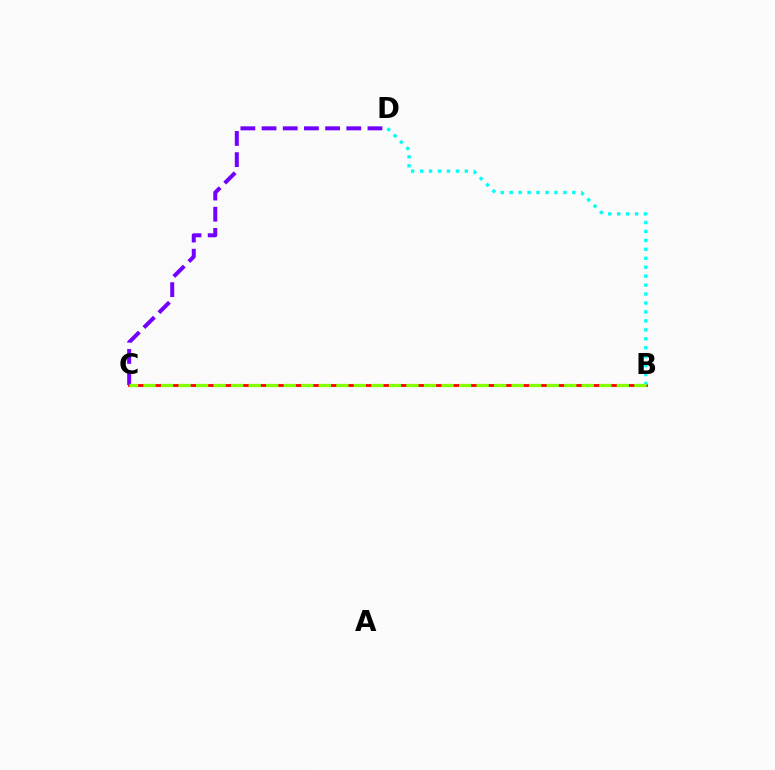{('B', 'C'): [{'color': '#ff0000', 'line_style': 'solid', 'thickness': 2.03}, {'color': '#84ff00', 'line_style': 'dashed', 'thickness': 2.38}], ('C', 'D'): [{'color': '#7200ff', 'line_style': 'dashed', 'thickness': 2.88}], ('B', 'D'): [{'color': '#00fff6', 'line_style': 'dotted', 'thickness': 2.43}]}